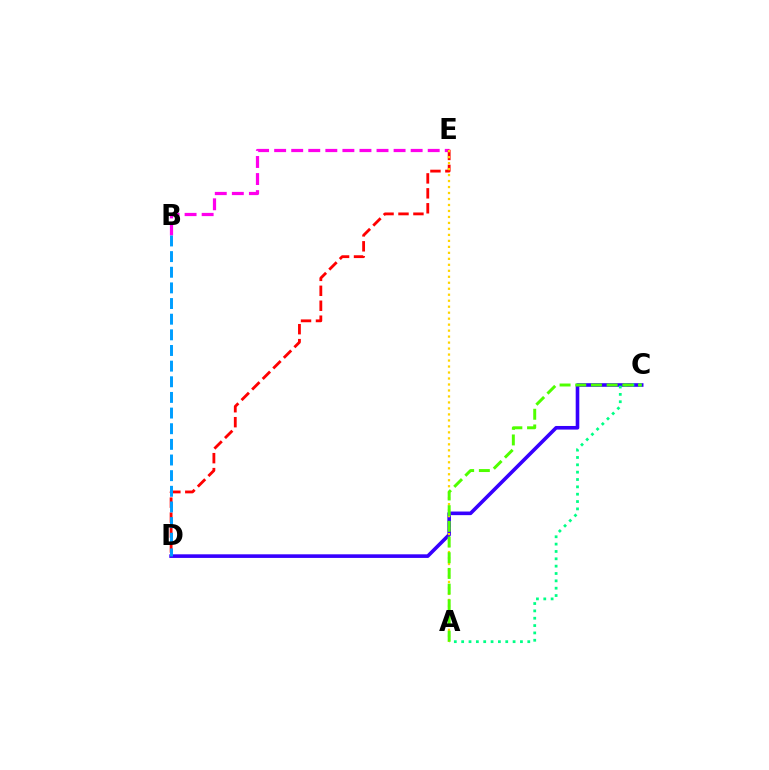{('B', 'E'): [{'color': '#ff00ed', 'line_style': 'dashed', 'thickness': 2.32}], ('C', 'D'): [{'color': '#3700ff', 'line_style': 'solid', 'thickness': 2.6}], ('A', 'C'): [{'color': '#00ff86', 'line_style': 'dotted', 'thickness': 2.0}, {'color': '#4fff00', 'line_style': 'dashed', 'thickness': 2.13}], ('D', 'E'): [{'color': '#ff0000', 'line_style': 'dashed', 'thickness': 2.03}], ('A', 'E'): [{'color': '#ffd500', 'line_style': 'dotted', 'thickness': 1.63}], ('B', 'D'): [{'color': '#009eff', 'line_style': 'dashed', 'thickness': 2.13}]}